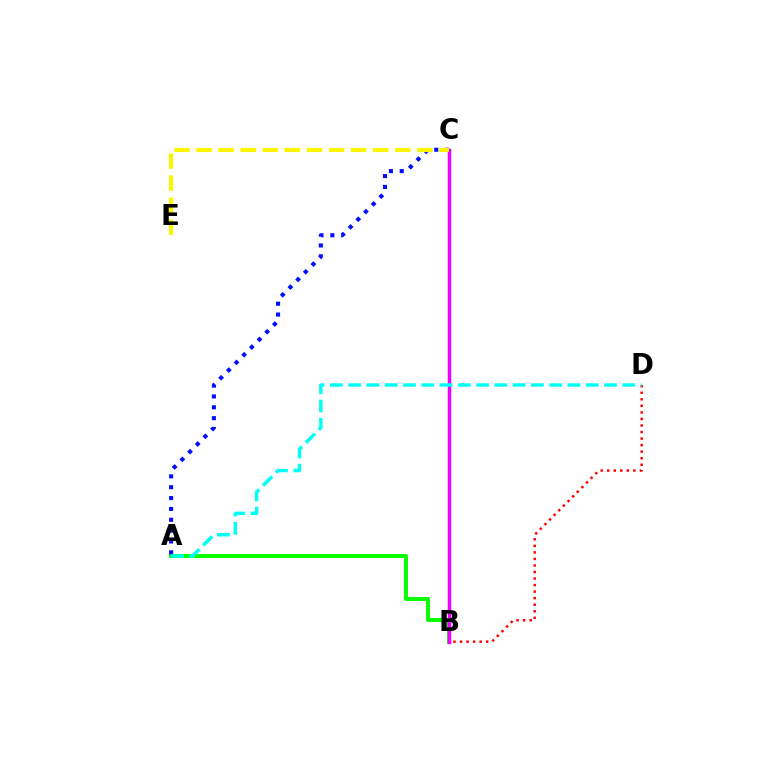{('A', 'B'): [{'color': '#08ff00', 'line_style': 'solid', 'thickness': 2.86}], ('B', 'D'): [{'color': '#ff0000', 'line_style': 'dotted', 'thickness': 1.78}], ('B', 'C'): [{'color': '#ee00ff', 'line_style': 'solid', 'thickness': 2.51}], ('A', 'C'): [{'color': '#0010ff', 'line_style': 'dotted', 'thickness': 2.95}], ('A', 'D'): [{'color': '#00fff6', 'line_style': 'dashed', 'thickness': 2.48}], ('C', 'E'): [{'color': '#fcf500', 'line_style': 'dashed', 'thickness': 3.0}]}